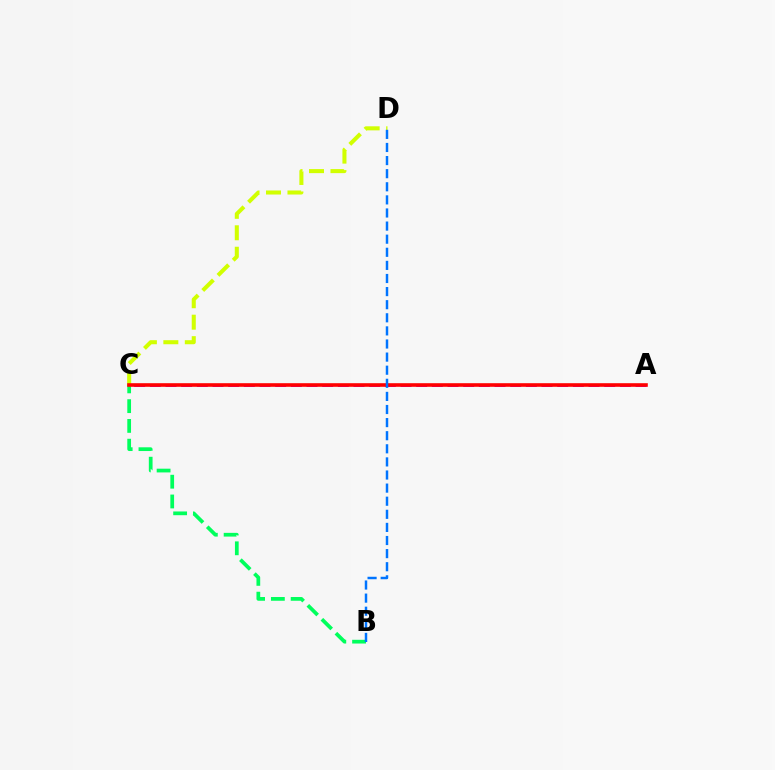{('A', 'C'): [{'color': '#b900ff', 'line_style': 'dashed', 'thickness': 2.13}, {'color': '#ff0000', 'line_style': 'solid', 'thickness': 2.59}], ('B', 'C'): [{'color': '#00ff5c', 'line_style': 'dashed', 'thickness': 2.69}], ('C', 'D'): [{'color': '#d1ff00', 'line_style': 'dashed', 'thickness': 2.92}], ('B', 'D'): [{'color': '#0074ff', 'line_style': 'dashed', 'thickness': 1.78}]}